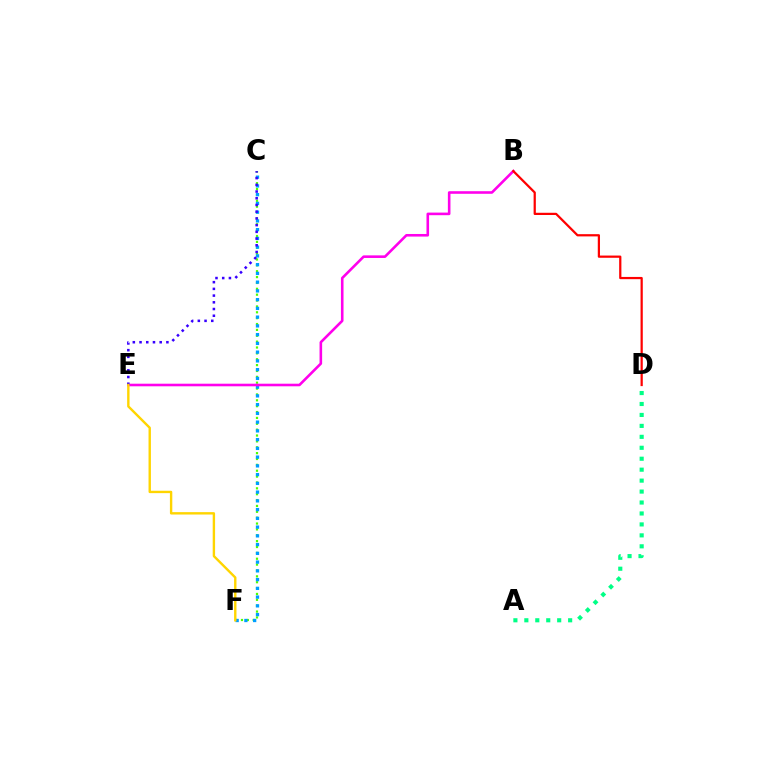{('C', 'F'): [{'color': '#4fff00', 'line_style': 'dotted', 'thickness': 1.59}, {'color': '#009eff', 'line_style': 'dotted', 'thickness': 2.38}], ('B', 'E'): [{'color': '#ff00ed', 'line_style': 'solid', 'thickness': 1.87}], ('A', 'D'): [{'color': '#00ff86', 'line_style': 'dotted', 'thickness': 2.97}], ('C', 'E'): [{'color': '#3700ff', 'line_style': 'dotted', 'thickness': 1.82}], ('B', 'D'): [{'color': '#ff0000', 'line_style': 'solid', 'thickness': 1.61}], ('E', 'F'): [{'color': '#ffd500', 'line_style': 'solid', 'thickness': 1.72}]}